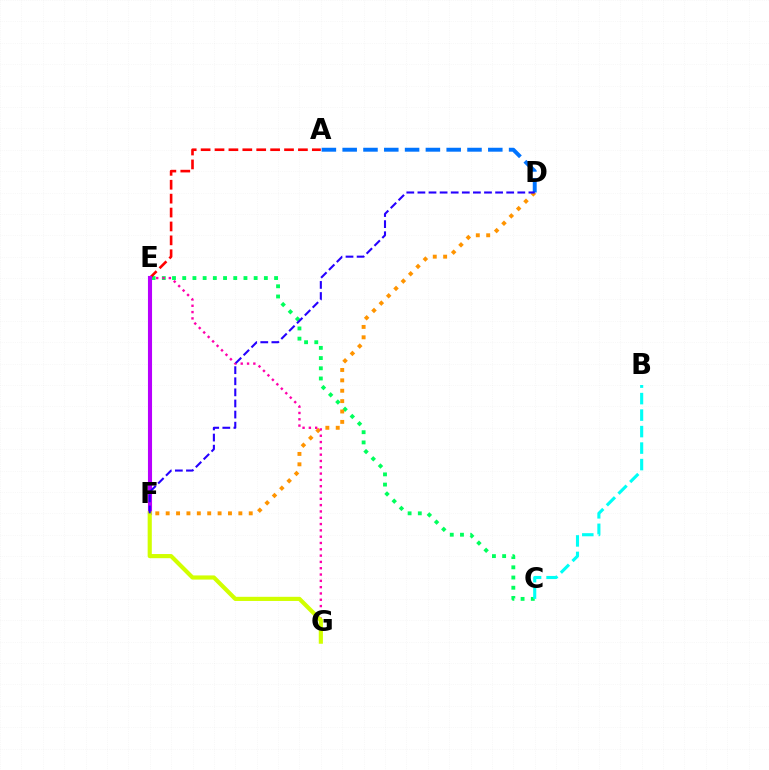{('C', 'E'): [{'color': '#00ff5c', 'line_style': 'dotted', 'thickness': 2.77}], ('B', 'C'): [{'color': '#00fff6', 'line_style': 'dashed', 'thickness': 2.24}], ('D', 'F'): [{'color': '#ff9400', 'line_style': 'dotted', 'thickness': 2.82}, {'color': '#2500ff', 'line_style': 'dashed', 'thickness': 1.51}], ('A', 'E'): [{'color': '#ff0000', 'line_style': 'dashed', 'thickness': 1.89}], ('E', 'F'): [{'color': '#3dff00', 'line_style': 'solid', 'thickness': 1.76}, {'color': '#b900ff', 'line_style': 'solid', 'thickness': 2.94}], ('E', 'G'): [{'color': '#ff00ac', 'line_style': 'dotted', 'thickness': 1.71}], ('A', 'D'): [{'color': '#0074ff', 'line_style': 'dashed', 'thickness': 2.83}], ('F', 'G'): [{'color': '#d1ff00', 'line_style': 'solid', 'thickness': 2.99}]}